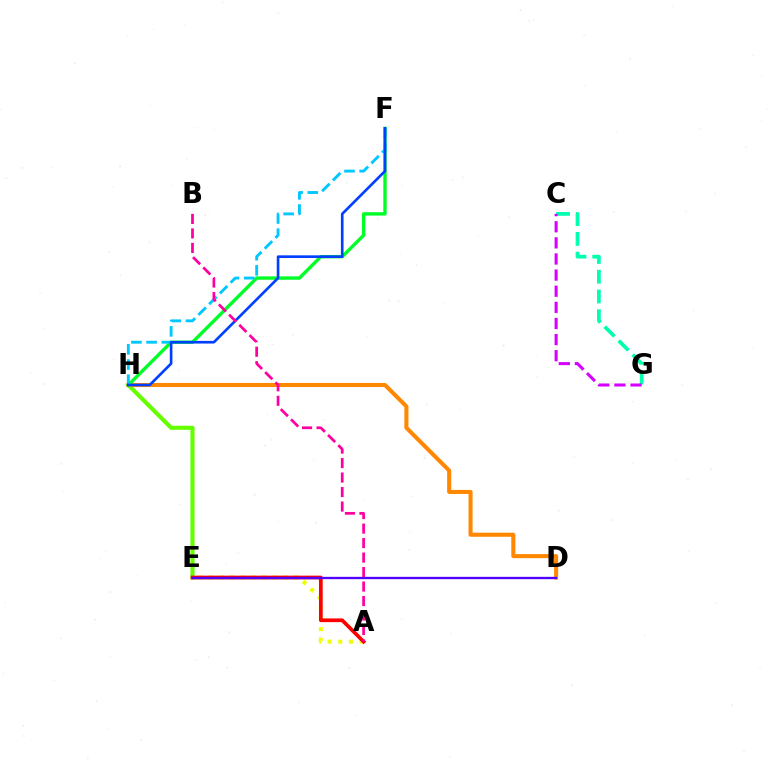{('E', 'H'): [{'color': '#66ff00', 'line_style': 'solid', 'thickness': 2.97}], ('D', 'H'): [{'color': '#ff8800', 'line_style': 'solid', 'thickness': 2.93}], ('A', 'E'): [{'color': '#eeff00', 'line_style': 'dotted', 'thickness': 2.89}, {'color': '#ff0000', 'line_style': 'solid', 'thickness': 2.67}], ('F', 'H'): [{'color': '#00ff27', 'line_style': 'solid', 'thickness': 2.43}, {'color': '#00c7ff', 'line_style': 'dashed', 'thickness': 2.06}, {'color': '#003fff', 'line_style': 'solid', 'thickness': 1.91}], ('C', 'G'): [{'color': '#00ffaf', 'line_style': 'dashed', 'thickness': 2.68}, {'color': '#d600ff', 'line_style': 'dashed', 'thickness': 2.19}], ('D', 'E'): [{'color': '#4f00ff', 'line_style': 'solid', 'thickness': 1.68}], ('A', 'B'): [{'color': '#ff00a0', 'line_style': 'dashed', 'thickness': 1.97}]}